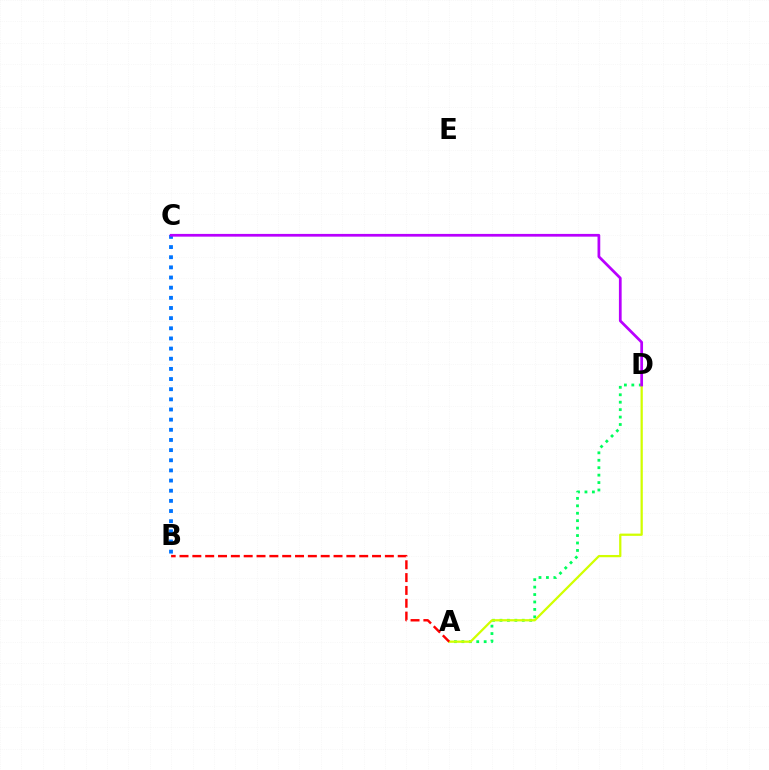{('A', 'D'): [{'color': '#00ff5c', 'line_style': 'dotted', 'thickness': 2.02}, {'color': '#d1ff00', 'line_style': 'solid', 'thickness': 1.63}], ('B', 'C'): [{'color': '#0074ff', 'line_style': 'dotted', 'thickness': 2.76}], ('A', 'B'): [{'color': '#ff0000', 'line_style': 'dashed', 'thickness': 1.74}], ('C', 'D'): [{'color': '#b900ff', 'line_style': 'solid', 'thickness': 1.97}]}